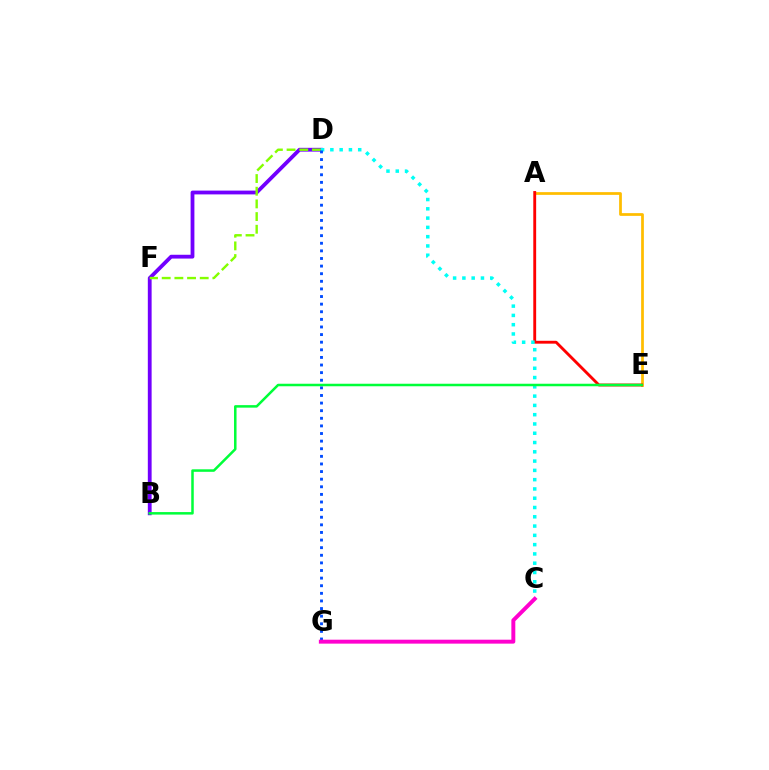{('B', 'D'): [{'color': '#7200ff', 'line_style': 'solid', 'thickness': 2.74}], ('A', 'E'): [{'color': '#ffbd00', 'line_style': 'solid', 'thickness': 1.97}, {'color': '#ff0000', 'line_style': 'solid', 'thickness': 2.06}], ('D', 'F'): [{'color': '#84ff00', 'line_style': 'dashed', 'thickness': 1.72}], ('C', 'D'): [{'color': '#00fff6', 'line_style': 'dotted', 'thickness': 2.52}], ('D', 'G'): [{'color': '#004bff', 'line_style': 'dotted', 'thickness': 2.07}], ('C', 'G'): [{'color': '#ff00cf', 'line_style': 'solid', 'thickness': 2.84}], ('B', 'E'): [{'color': '#00ff39', 'line_style': 'solid', 'thickness': 1.81}]}